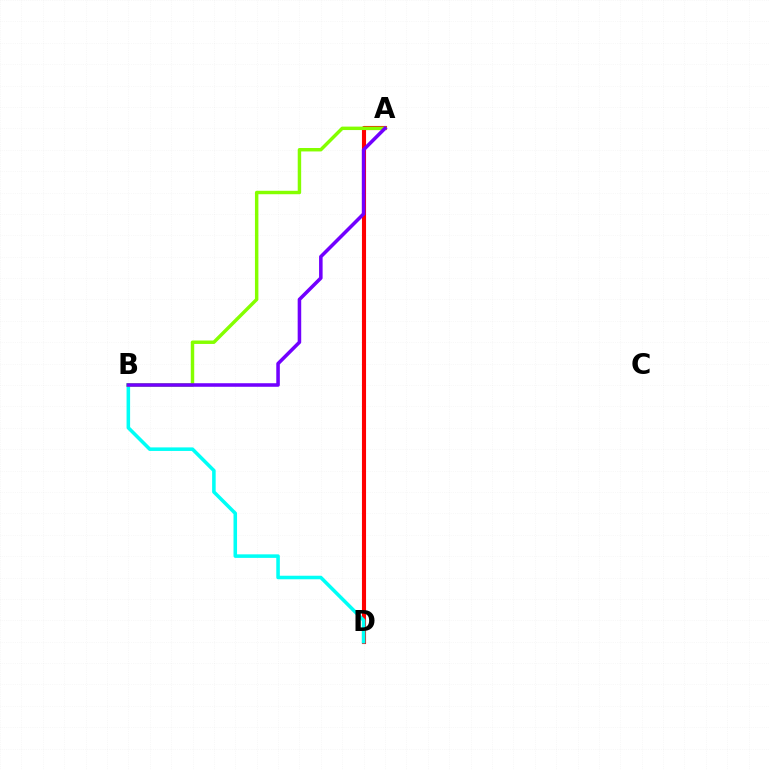{('A', 'D'): [{'color': '#ff0000', 'line_style': 'solid', 'thickness': 2.95}], ('B', 'D'): [{'color': '#00fff6', 'line_style': 'solid', 'thickness': 2.55}], ('A', 'B'): [{'color': '#84ff00', 'line_style': 'solid', 'thickness': 2.48}, {'color': '#7200ff', 'line_style': 'solid', 'thickness': 2.55}]}